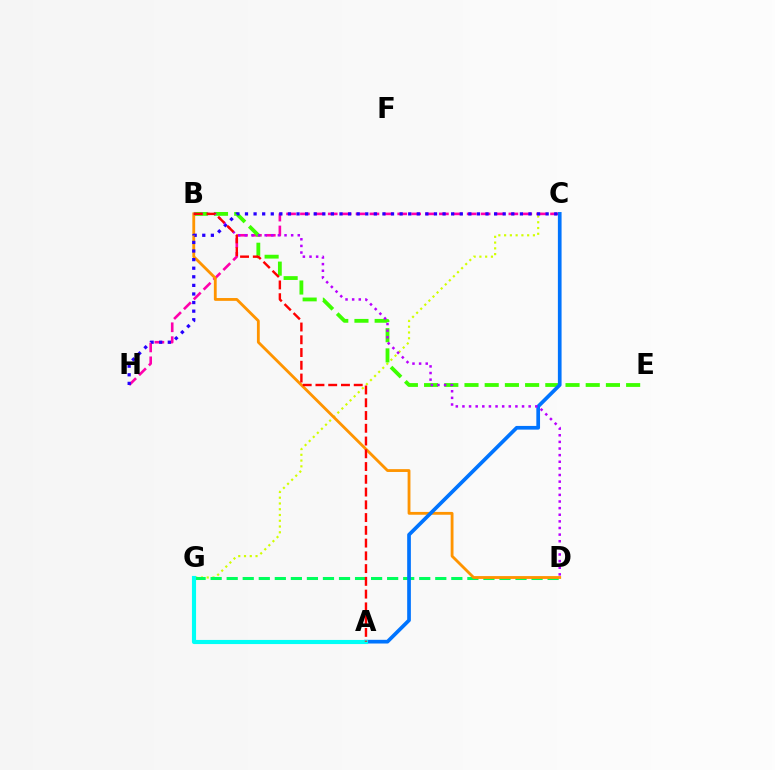{('C', 'G'): [{'color': '#d1ff00', 'line_style': 'dotted', 'thickness': 1.57}], ('C', 'H'): [{'color': '#ff00ac', 'line_style': 'dashed', 'thickness': 1.89}, {'color': '#2500ff', 'line_style': 'dotted', 'thickness': 2.33}], ('B', 'E'): [{'color': '#3dff00', 'line_style': 'dashed', 'thickness': 2.74}], ('D', 'G'): [{'color': '#00ff5c', 'line_style': 'dashed', 'thickness': 2.18}], ('B', 'D'): [{'color': '#ff9400', 'line_style': 'solid', 'thickness': 2.03}, {'color': '#b900ff', 'line_style': 'dotted', 'thickness': 1.8}], ('A', 'C'): [{'color': '#0074ff', 'line_style': 'solid', 'thickness': 2.66}], ('A', 'G'): [{'color': '#00fff6', 'line_style': 'solid', 'thickness': 2.96}], ('A', 'B'): [{'color': '#ff0000', 'line_style': 'dashed', 'thickness': 1.73}]}